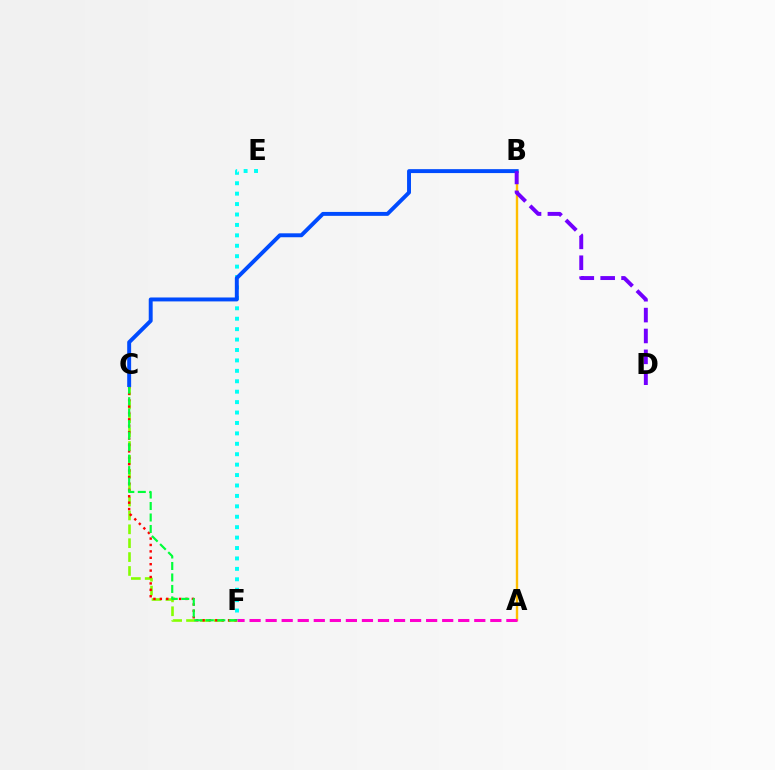{('A', 'B'): [{'color': '#ffbd00', 'line_style': 'solid', 'thickness': 1.72}], ('C', 'F'): [{'color': '#84ff00', 'line_style': 'dashed', 'thickness': 1.89}, {'color': '#ff0000', 'line_style': 'dotted', 'thickness': 1.74}, {'color': '#00ff39', 'line_style': 'dashed', 'thickness': 1.56}], ('E', 'F'): [{'color': '#00fff6', 'line_style': 'dotted', 'thickness': 2.83}], ('A', 'F'): [{'color': '#ff00cf', 'line_style': 'dashed', 'thickness': 2.18}], ('B', 'C'): [{'color': '#004bff', 'line_style': 'solid', 'thickness': 2.83}], ('B', 'D'): [{'color': '#7200ff', 'line_style': 'dashed', 'thickness': 2.84}]}